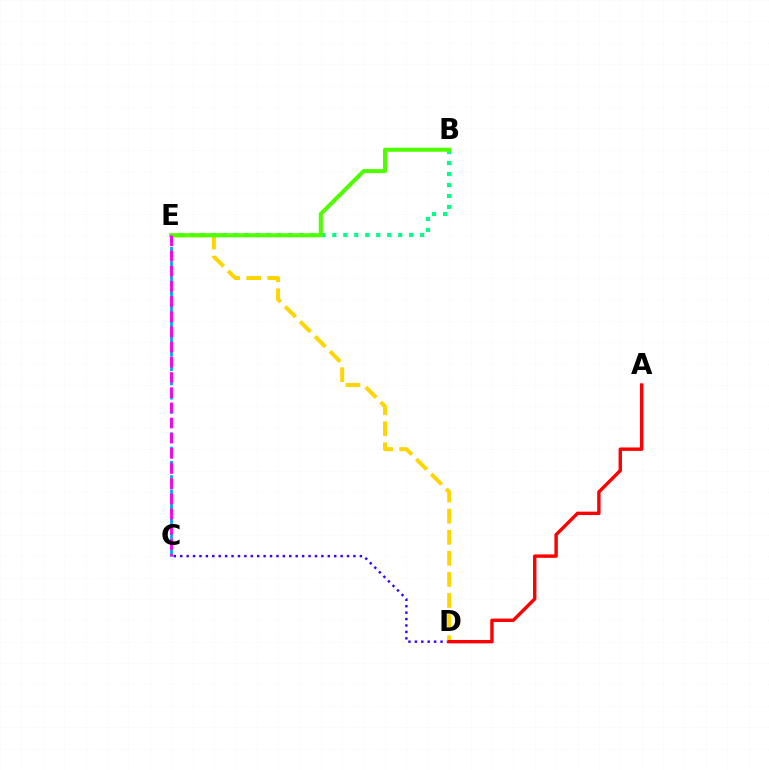{('C', 'D'): [{'color': '#3700ff', 'line_style': 'dotted', 'thickness': 1.74}], ('D', 'E'): [{'color': '#ffd500', 'line_style': 'dashed', 'thickness': 2.86}], ('A', 'D'): [{'color': '#ff0000', 'line_style': 'solid', 'thickness': 2.44}], ('C', 'E'): [{'color': '#009eff', 'line_style': 'dashed', 'thickness': 1.94}, {'color': '#ff00ed', 'line_style': 'dashed', 'thickness': 2.06}], ('B', 'E'): [{'color': '#00ff86', 'line_style': 'dotted', 'thickness': 2.98}, {'color': '#4fff00', 'line_style': 'solid', 'thickness': 2.92}]}